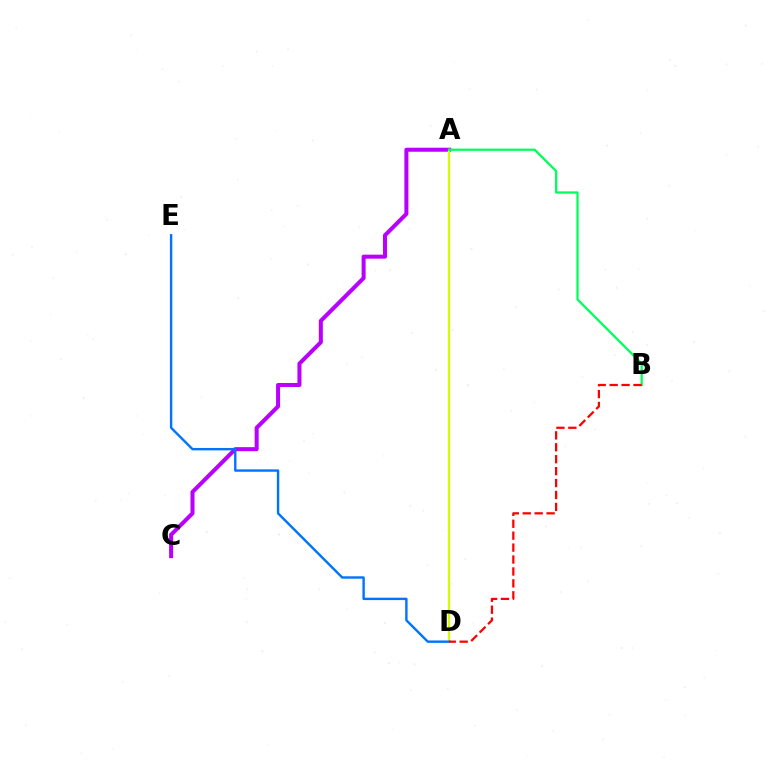{('A', 'C'): [{'color': '#b900ff', 'line_style': 'solid', 'thickness': 2.89}], ('A', 'D'): [{'color': '#d1ff00', 'line_style': 'solid', 'thickness': 1.61}], ('D', 'E'): [{'color': '#0074ff', 'line_style': 'solid', 'thickness': 1.73}], ('A', 'B'): [{'color': '#00ff5c', 'line_style': 'solid', 'thickness': 1.64}], ('B', 'D'): [{'color': '#ff0000', 'line_style': 'dashed', 'thickness': 1.62}]}